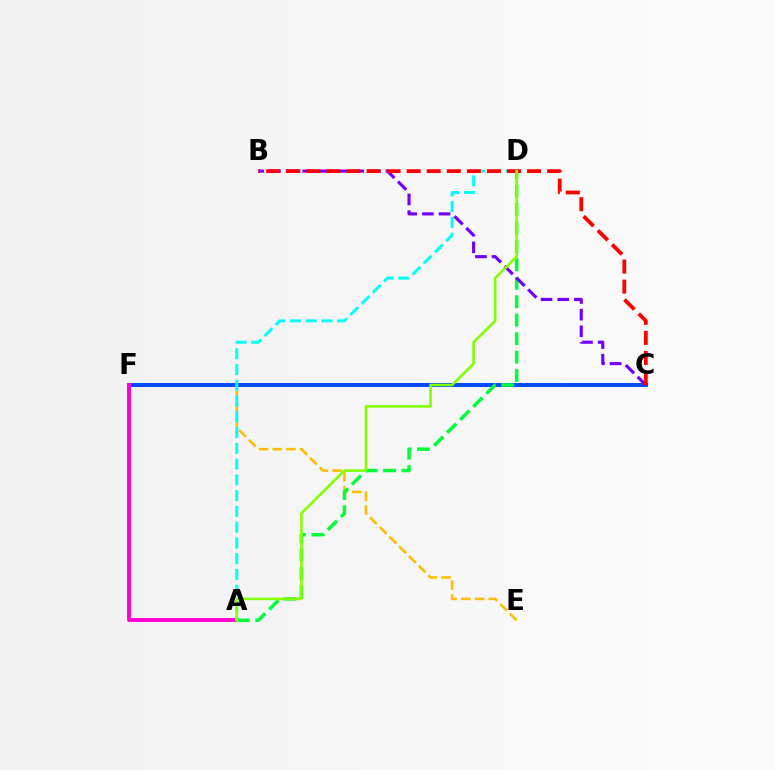{('E', 'F'): [{'color': '#ffbd00', 'line_style': 'dashed', 'thickness': 1.86}], ('C', 'F'): [{'color': '#004bff', 'line_style': 'solid', 'thickness': 2.86}], ('A', 'F'): [{'color': '#ff00cf', 'line_style': 'solid', 'thickness': 2.81}], ('A', 'D'): [{'color': '#00fff6', 'line_style': 'dashed', 'thickness': 2.14}, {'color': '#00ff39', 'line_style': 'dashed', 'thickness': 2.51}, {'color': '#84ff00', 'line_style': 'solid', 'thickness': 1.88}], ('B', 'C'): [{'color': '#7200ff', 'line_style': 'dashed', 'thickness': 2.26}, {'color': '#ff0000', 'line_style': 'dashed', 'thickness': 2.73}]}